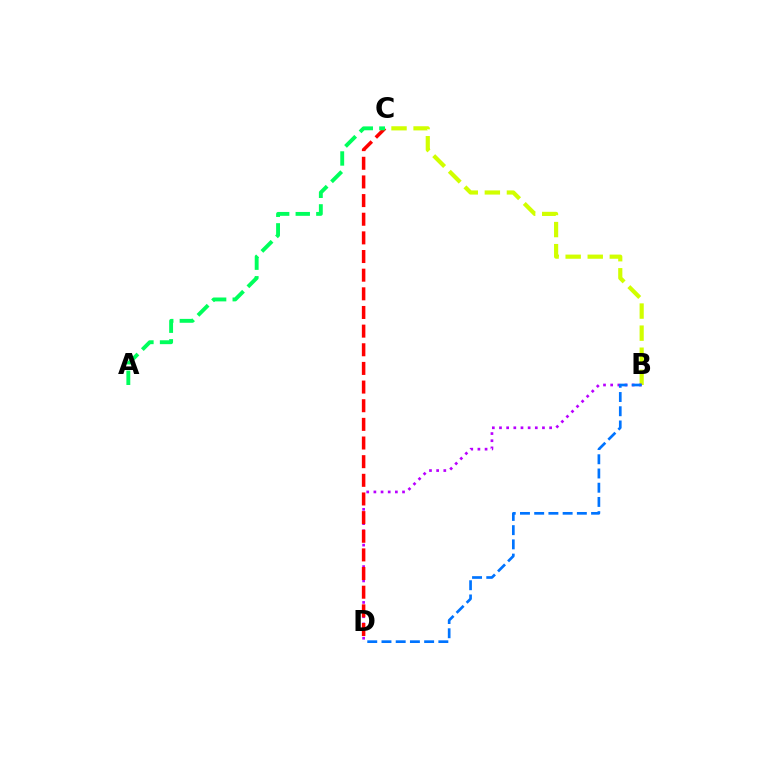{('B', 'C'): [{'color': '#d1ff00', 'line_style': 'dashed', 'thickness': 3.0}], ('B', 'D'): [{'color': '#b900ff', 'line_style': 'dotted', 'thickness': 1.95}, {'color': '#0074ff', 'line_style': 'dashed', 'thickness': 1.93}], ('C', 'D'): [{'color': '#ff0000', 'line_style': 'dashed', 'thickness': 2.53}], ('A', 'C'): [{'color': '#00ff5c', 'line_style': 'dashed', 'thickness': 2.8}]}